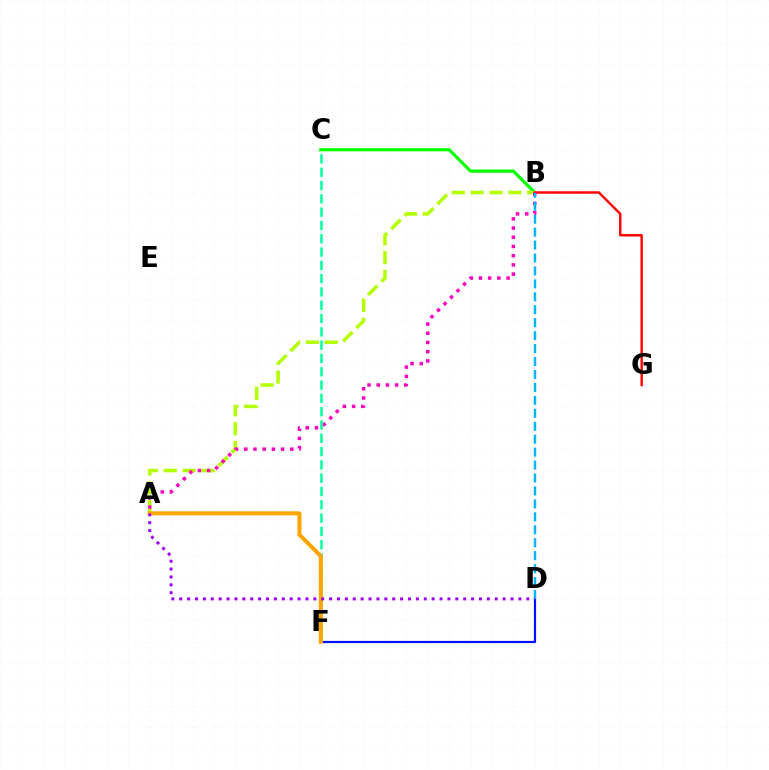{('B', 'C'): [{'color': '#08ff00', 'line_style': 'solid', 'thickness': 2.32}], ('A', 'B'): [{'color': '#b3ff00', 'line_style': 'dashed', 'thickness': 2.57}, {'color': '#ff00bd', 'line_style': 'dotted', 'thickness': 2.5}], ('B', 'G'): [{'color': '#ff0000', 'line_style': 'solid', 'thickness': 1.74}], ('D', 'F'): [{'color': '#0010ff', 'line_style': 'solid', 'thickness': 1.58}], ('C', 'F'): [{'color': '#00ff9d', 'line_style': 'dashed', 'thickness': 1.81}], ('B', 'D'): [{'color': '#00b5ff', 'line_style': 'dashed', 'thickness': 1.76}], ('A', 'F'): [{'color': '#ffa500', 'line_style': 'solid', 'thickness': 2.91}], ('A', 'D'): [{'color': '#9b00ff', 'line_style': 'dotted', 'thickness': 2.14}]}